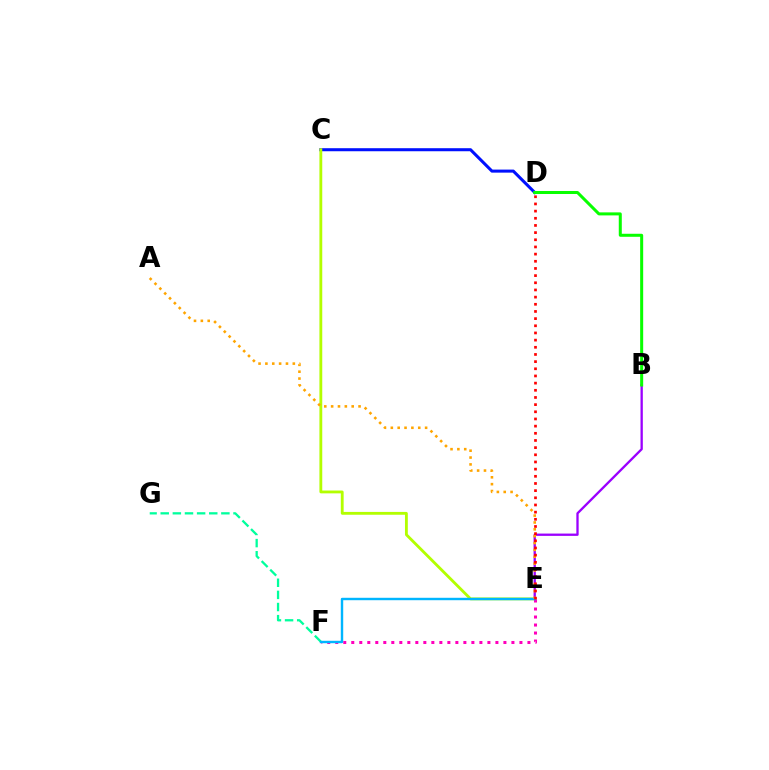{('C', 'D'): [{'color': '#0010ff', 'line_style': 'solid', 'thickness': 2.19}], ('F', 'G'): [{'color': '#00ff9d', 'line_style': 'dashed', 'thickness': 1.65}], ('C', 'E'): [{'color': '#b3ff00', 'line_style': 'solid', 'thickness': 2.04}], ('E', 'F'): [{'color': '#ff00bd', 'line_style': 'dotted', 'thickness': 2.18}, {'color': '#00b5ff', 'line_style': 'solid', 'thickness': 1.74}], ('B', 'E'): [{'color': '#9b00ff', 'line_style': 'solid', 'thickness': 1.67}], ('B', 'D'): [{'color': '#08ff00', 'line_style': 'solid', 'thickness': 2.17}], ('A', 'E'): [{'color': '#ffa500', 'line_style': 'dotted', 'thickness': 1.86}], ('D', 'E'): [{'color': '#ff0000', 'line_style': 'dotted', 'thickness': 1.95}]}